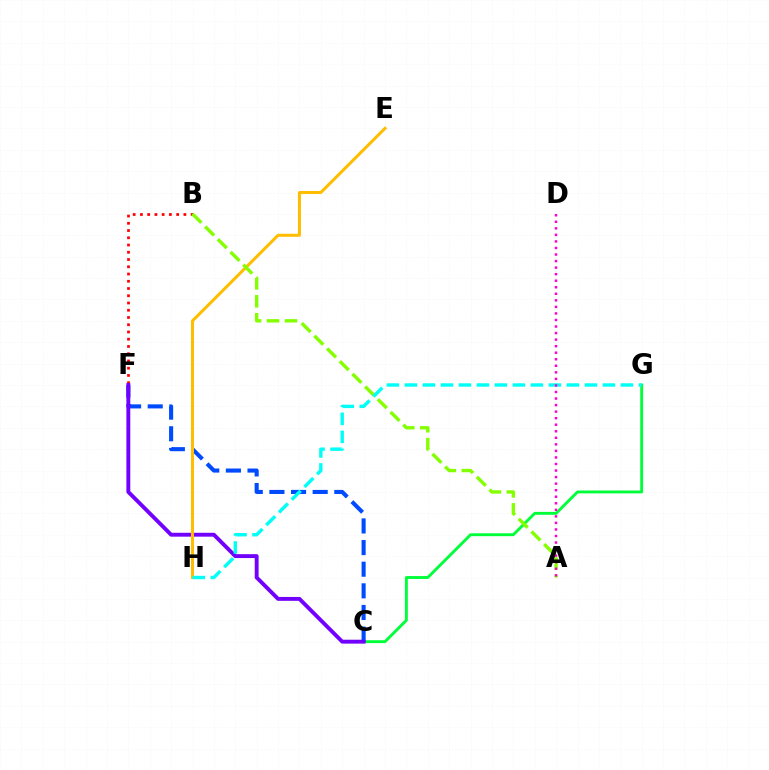{('C', 'G'): [{'color': '#00ff39', 'line_style': 'solid', 'thickness': 2.08}], ('B', 'F'): [{'color': '#ff0000', 'line_style': 'dotted', 'thickness': 1.97}], ('C', 'F'): [{'color': '#004bff', 'line_style': 'dashed', 'thickness': 2.94}, {'color': '#7200ff', 'line_style': 'solid', 'thickness': 2.8}], ('E', 'H'): [{'color': '#ffbd00', 'line_style': 'solid', 'thickness': 2.18}], ('A', 'B'): [{'color': '#84ff00', 'line_style': 'dashed', 'thickness': 2.44}], ('G', 'H'): [{'color': '#00fff6', 'line_style': 'dashed', 'thickness': 2.45}], ('A', 'D'): [{'color': '#ff00cf', 'line_style': 'dotted', 'thickness': 1.78}]}